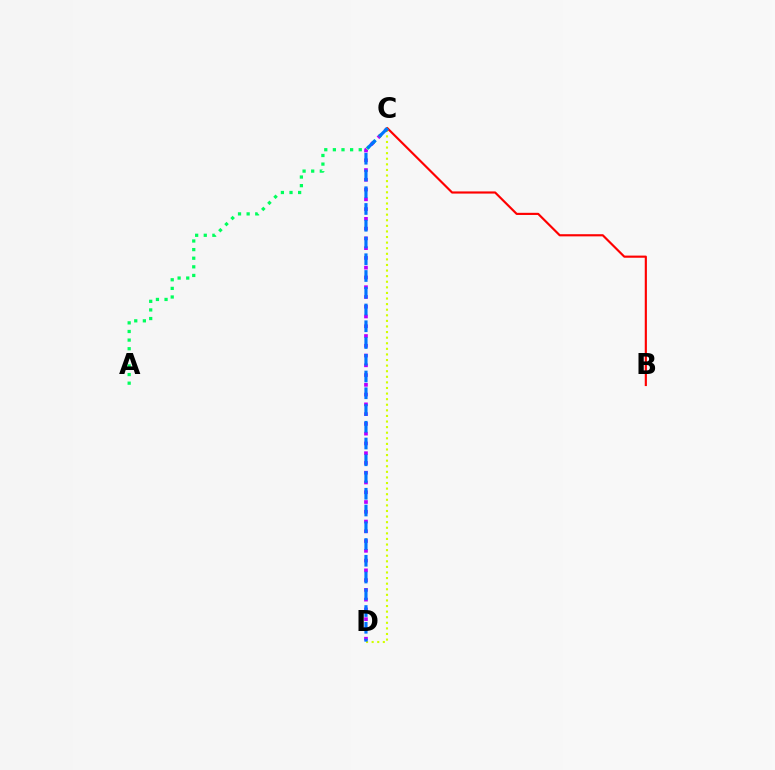{('C', 'D'): [{'color': '#d1ff00', 'line_style': 'dotted', 'thickness': 1.52}, {'color': '#b900ff', 'line_style': 'dotted', 'thickness': 2.65}, {'color': '#0074ff', 'line_style': 'dashed', 'thickness': 2.28}], ('B', 'C'): [{'color': '#ff0000', 'line_style': 'solid', 'thickness': 1.55}], ('A', 'C'): [{'color': '#00ff5c', 'line_style': 'dotted', 'thickness': 2.34}]}